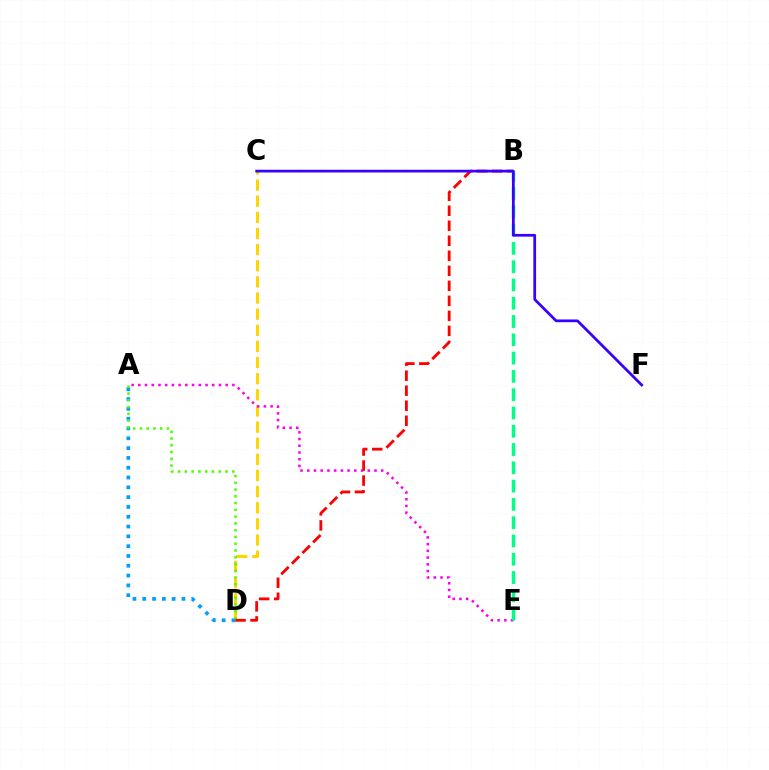{('C', 'D'): [{'color': '#ffd500', 'line_style': 'dashed', 'thickness': 2.19}], ('A', 'E'): [{'color': '#ff00ed', 'line_style': 'dotted', 'thickness': 1.83}], ('A', 'D'): [{'color': '#009eff', 'line_style': 'dotted', 'thickness': 2.66}, {'color': '#4fff00', 'line_style': 'dotted', 'thickness': 1.84}], ('B', 'D'): [{'color': '#ff0000', 'line_style': 'dashed', 'thickness': 2.04}], ('B', 'E'): [{'color': '#00ff86', 'line_style': 'dashed', 'thickness': 2.48}], ('C', 'F'): [{'color': '#3700ff', 'line_style': 'solid', 'thickness': 1.97}]}